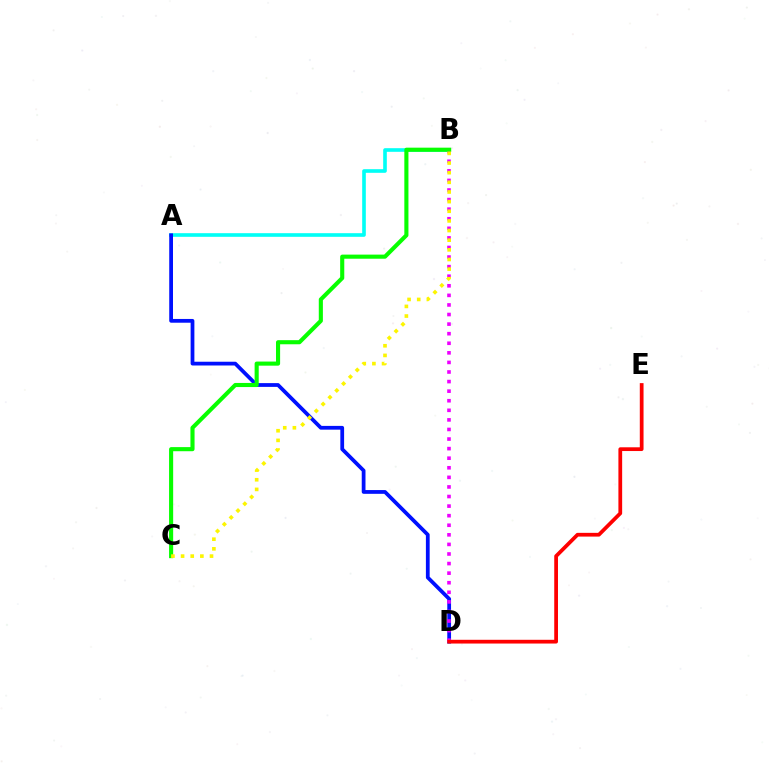{('A', 'B'): [{'color': '#00fff6', 'line_style': 'solid', 'thickness': 2.61}], ('A', 'D'): [{'color': '#0010ff', 'line_style': 'solid', 'thickness': 2.71}], ('B', 'D'): [{'color': '#ee00ff', 'line_style': 'dotted', 'thickness': 2.6}], ('D', 'E'): [{'color': '#ff0000', 'line_style': 'solid', 'thickness': 2.7}], ('B', 'C'): [{'color': '#08ff00', 'line_style': 'solid', 'thickness': 2.96}, {'color': '#fcf500', 'line_style': 'dotted', 'thickness': 2.62}]}